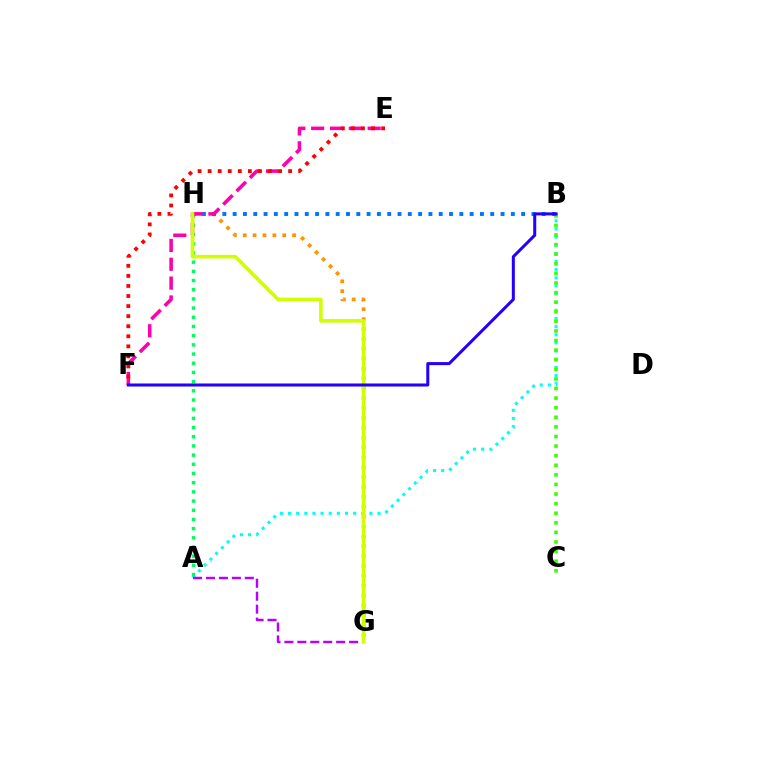{('G', 'H'): [{'color': '#ff9400', 'line_style': 'dotted', 'thickness': 2.68}, {'color': '#d1ff00', 'line_style': 'solid', 'thickness': 2.59}], ('A', 'B'): [{'color': '#00fff6', 'line_style': 'dotted', 'thickness': 2.21}], ('A', 'H'): [{'color': '#00ff5c', 'line_style': 'dotted', 'thickness': 2.5}], ('A', 'G'): [{'color': '#b900ff', 'line_style': 'dashed', 'thickness': 1.76}], ('B', 'C'): [{'color': '#3dff00', 'line_style': 'dotted', 'thickness': 2.61}], ('B', 'H'): [{'color': '#0074ff', 'line_style': 'dotted', 'thickness': 2.8}], ('E', 'F'): [{'color': '#ff00ac', 'line_style': 'dashed', 'thickness': 2.56}, {'color': '#ff0000', 'line_style': 'dotted', 'thickness': 2.73}], ('B', 'F'): [{'color': '#2500ff', 'line_style': 'solid', 'thickness': 2.18}]}